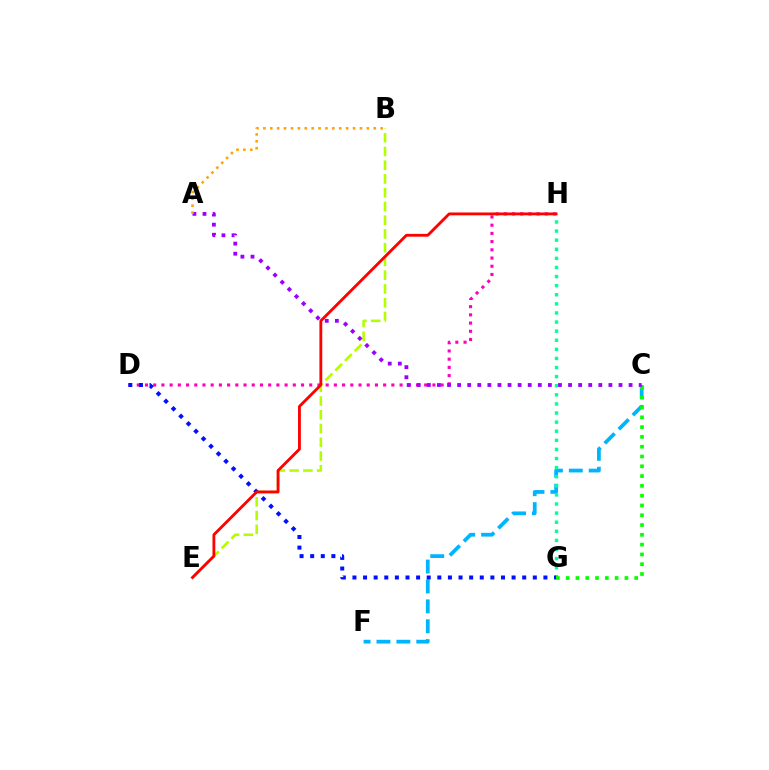{('C', 'F'): [{'color': '#00b5ff', 'line_style': 'dashed', 'thickness': 2.7}], ('B', 'E'): [{'color': '#b3ff00', 'line_style': 'dashed', 'thickness': 1.87}], ('D', 'H'): [{'color': '#ff00bd', 'line_style': 'dotted', 'thickness': 2.23}], ('G', 'H'): [{'color': '#00ff9d', 'line_style': 'dotted', 'thickness': 2.47}], ('D', 'G'): [{'color': '#0010ff', 'line_style': 'dotted', 'thickness': 2.88}], ('C', 'G'): [{'color': '#08ff00', 'line_style': 'dotted', 'thickness': 2.66}], ('A', 'C'): [{'color': '#9b00ff', 'line_style': 'dotted', 'thickness': 2.74}], ('E', 'H'): [{'color': '#ff0000', 'line_style': 'solid', 'thickness': 2.04}], ('A', 'B'): [{'color': '#ffa500', 'line_style': 'dotted', 'thickness': 1.87}]}